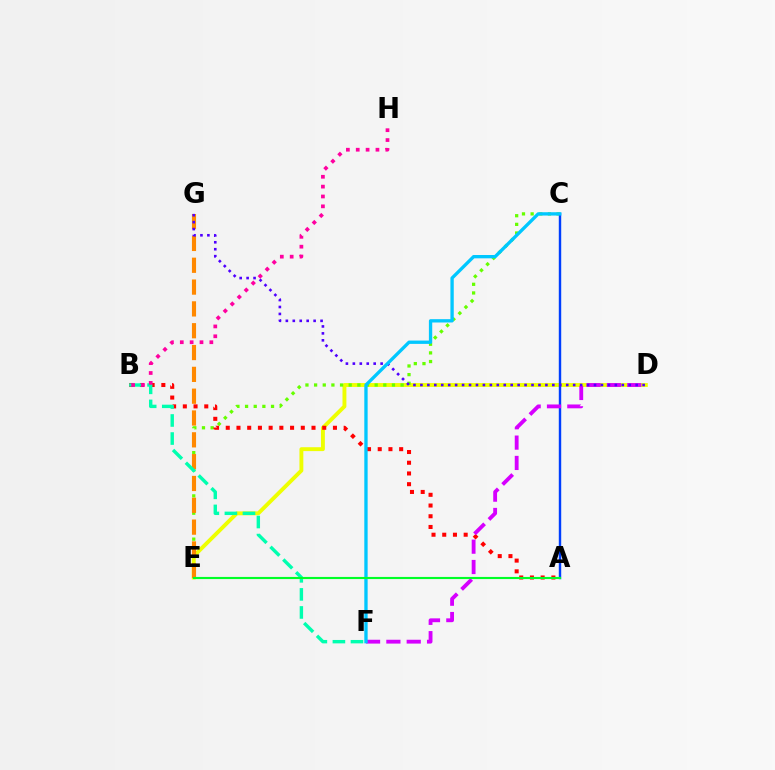{('D', 'E'): [{'color': '#eeff00', 'line_style': 'solid', 'thickness': 2.8}], ('C', 'E'): [{'color': '#66ff00', 'line_style': 'dotted', 'thickness': 2.35}], ('E', 'G'): [{'color': '#ff8800', 'line_style': 'dashed', 'thickness': 2.96}], ('A', 'C'): [{'color': '#003fff', 'line_style': 'solid', 'thickness': 1.74}], ('A', 'B'): [{'color': '#ff0000', 'line_style': 'dotted', 'thickness': 2.91}], ('B', 'F'): [{'color': '#00ffaf', 'line_style': 'dashed', 'thickness': 2.45}], ('D', 'F'): [{'color': '#d600ff', 'line_style': 'dashed', 'thickness': 2.76}], ('B', 'H'): [{'color': '#ff00a0', 'line_style': 'dotted', 'thickness': 2.68}], ('D', 'G'): [{'color': '#4f00ff', 'line_style': 'dotted', 'thickness': 1.89}], ('C', 'F'): [{'color': '#00c7ff', 'line_style': 'solid', 'thickness': 2.4}], ('A', 'E'): [{'color': '#00ff27', 'line_style': 'solid', 'thickness': 1.53}]}